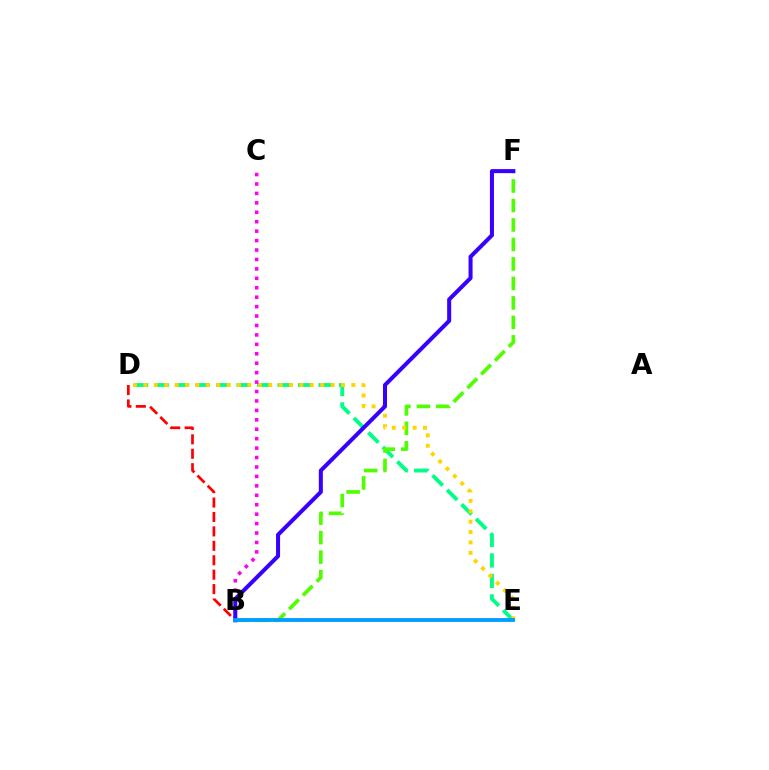{('D', 'E'): [{'color': '#00ff86', 'line_style': 'dashed', 'thickness': 2.79}, {'color': '#ffd500', 'line_style': 'dotted', 'thickness': 2.83}], ('B', 'F'): [{'color': '#4fff00', 'line_style': 'dashed', 'thickness': 2.65}, {'color': '#3700ff', 'line_style': 'solid', 'thickness': 2.9}], ('B', 'D'): [{'color': '#ff0000', 'line_style': 'dashed', 'thickness': 1.96}], ('B', 'C'): [{'color': '#ff00ed', 'line_style': 'dotted', 'thickness': 2.56}], ('B', 'E'): [{'color': '#009eff', 'line_style': 'solid', 'thickness': 2.77}]}